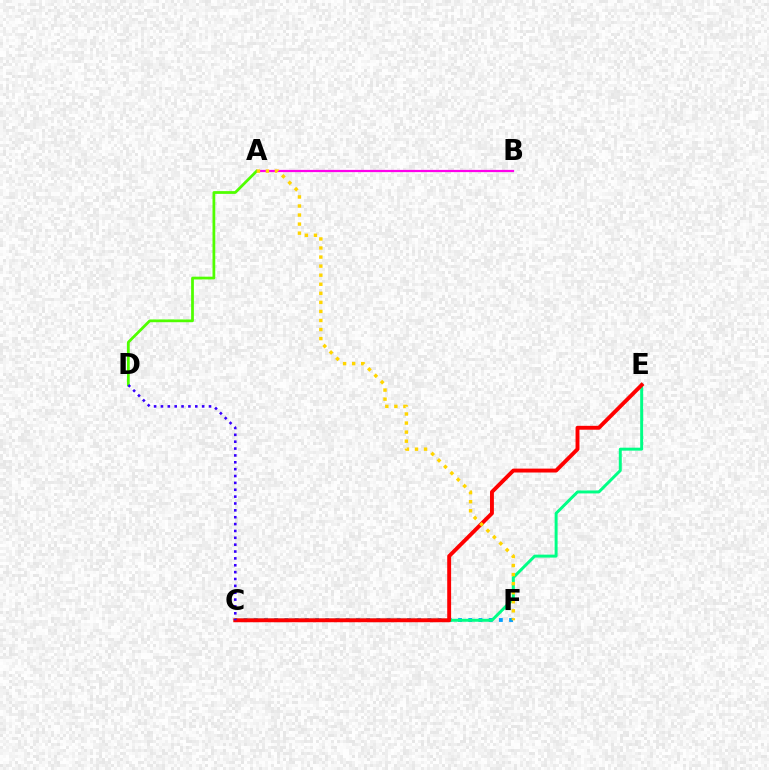{('C', 'F'): [{'color': '#009eff', 'line_style': 'dotted', 'thickness': 2.77}], ('C', 'E'): [{'color': '#00ff86', 'line_style': 'solid', 'thickness': 2.13}, {'color': '#ff0000', 'line_style': 'solid', 'thickness': 2.81}], ('A', 'B'): [{'color': '#ff00ed', 'line_style': 'solid', 'thickness': 1.6}], ('A', 'D'): [{'color': '#4fff00', 'line_style': 'solid', 'thickness': 1.98}], ('A', 'F'): [{'color': '#ffd500', 'line_style': 'dotted', 'thickness': 2.46}], ('C', 'D'): [{'color': '#3700ff', 'line_style': 'dotted', 'thickness': 1.87}]}